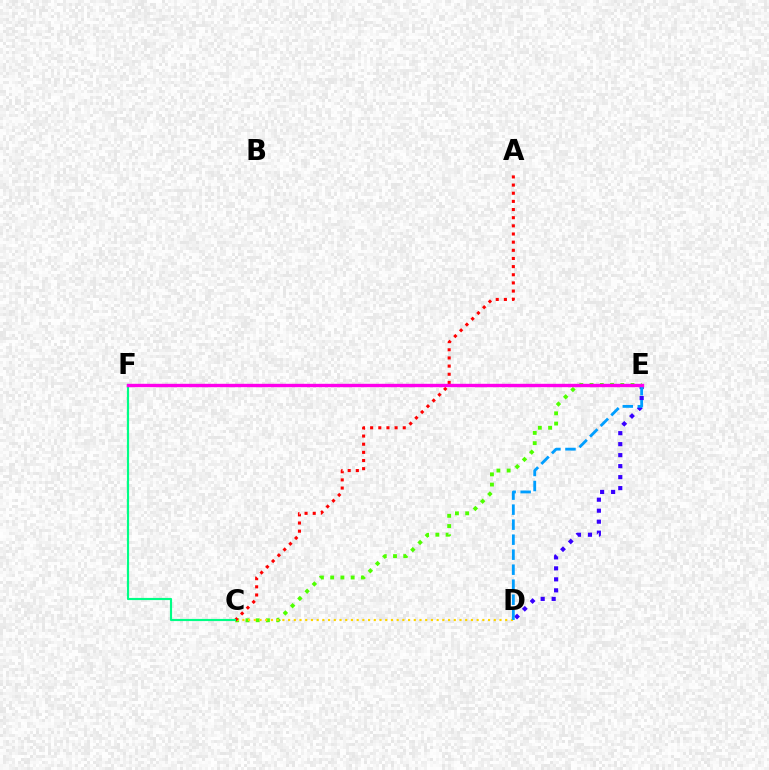{('C', 'E'): [{'color': '#4fff00', 'line_style': 'dotted', 'thickness': 2.78}], ('D', 'E'): [{'color': '#3700ff', 'line_style': 'dotted', 'thickness': 2.99}, {'color': '#009eff', 'line_style': 'dashed', 'thickness': 2.04}], ('C', 'D'): [{'color': '#ffd500', 'line_style': 'dotted', 'thickness': 1.55}], ('A', 'C'): [{'color': '#ff0000', 'line_style': 'dotted', 'thickness': 2.22}], ('C', 'F'): [{'color': '#00ff86', 'line_style': 'solid', 'thickness': 1.55}], ('E', 'F'): [{'color': '#ff00ed', 'line_style': 'solid', 'thickness': 2.43}]}